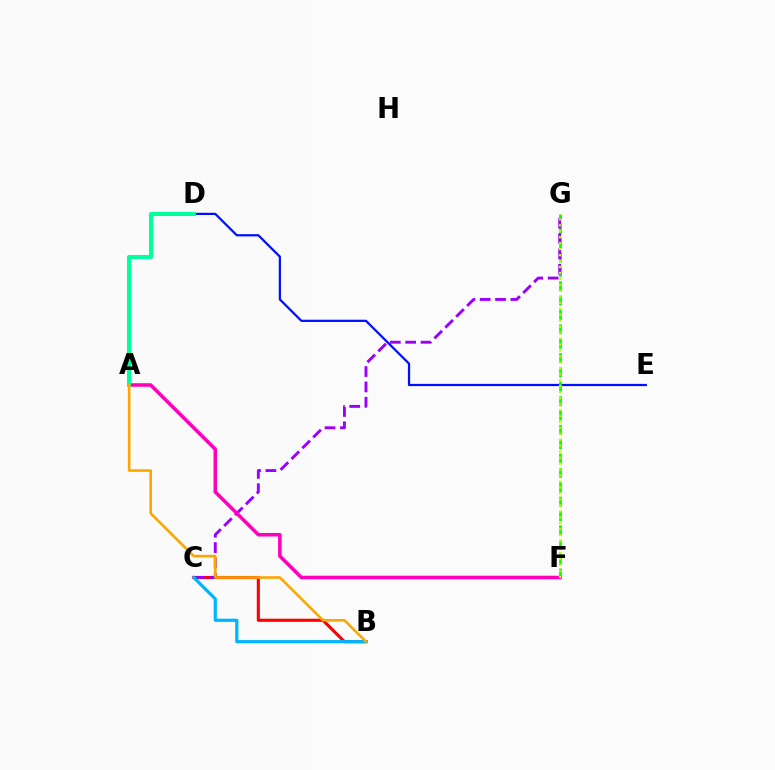{('D', 'E'): [{'color': '#0010ff', 'line_style': 'solid', 'thickness': 1.61}], ('F', 'G'): [{'color': '#08ff00', 'line_style': 'dashed', 'thickness': 1.95}, {'color': '#b3ff00', 'line_style': 'dotted', 'thickness': 1.62}], ('B', 'C'): [{'color': '#ff0000', 'line_style': 'solid', 'thickness': 2.23}, {'color': '#00b5ff', 'line_style': 'solid', 'thickness': 2.29}], ('C', 'G'): [{'color': '#9b00ff', 'line_style': 'dashed', 'thickness': 2.09}], ('A', 'F'): [{'color': '#ff00bd', 'line_style': 'solid', 'thickness': 2.55}], ('A', 'D'): [{'color': '#00ff9d', 'line_style': 'solid', 'thickness': 2.92}], ('A', 'B'): [{'color': '#ffa500', 'line_style': 'solid', 'thickness': 1.86}]}